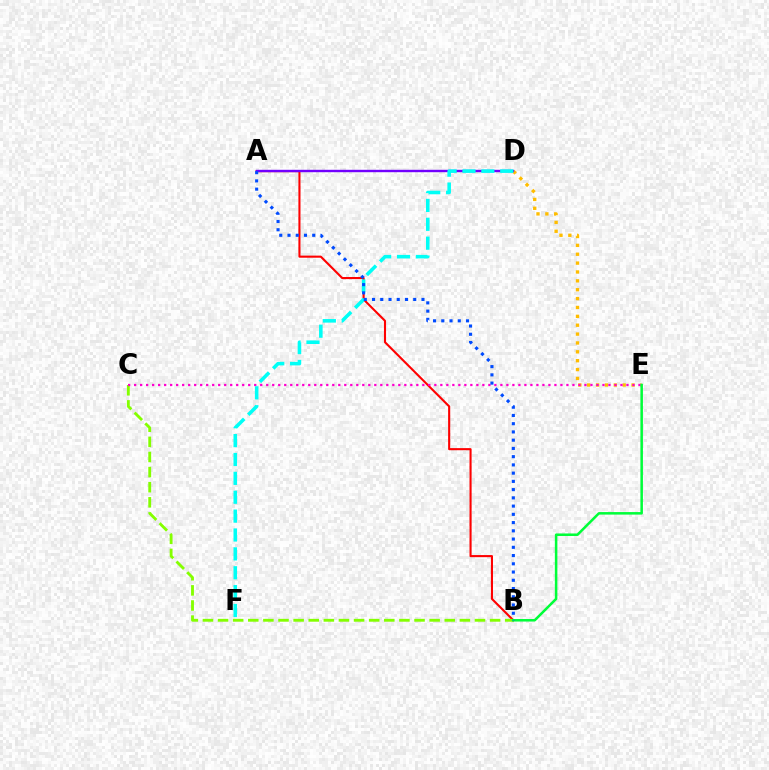{('A', 'B'): [{'color': '#ff0000', 'line_style': 'solid', 'thickness': 1.51}, {'color': '#004bff', 'line_style': 'dotted', 'thickness': 2.24}], ('B', 'C'): [{'color': '#84ff00', 'line_style': 'dashed', 'thickness': 2.05}], ('D', 'E'): [{'color': '#ffbd00', 'line_style': 'dotted', 'thickness': 2.41}], ('A', 'D'): [{'color': '#7200ff', 'line_style': 'solid', 'thickness': 1.73}], ('C', 'E'): [{'color': '#ff00cf', 'line_style': 'dotted', 'thickness': 1.63}], ('D', 'F'): [{'color': '#00fff6', 'line_style': 'dashed', 'thickness': 2.56}], ('B', 'E'): [{'color': '#00ff39', 'line_style': 'solid', 'thickness': 1.82}]}